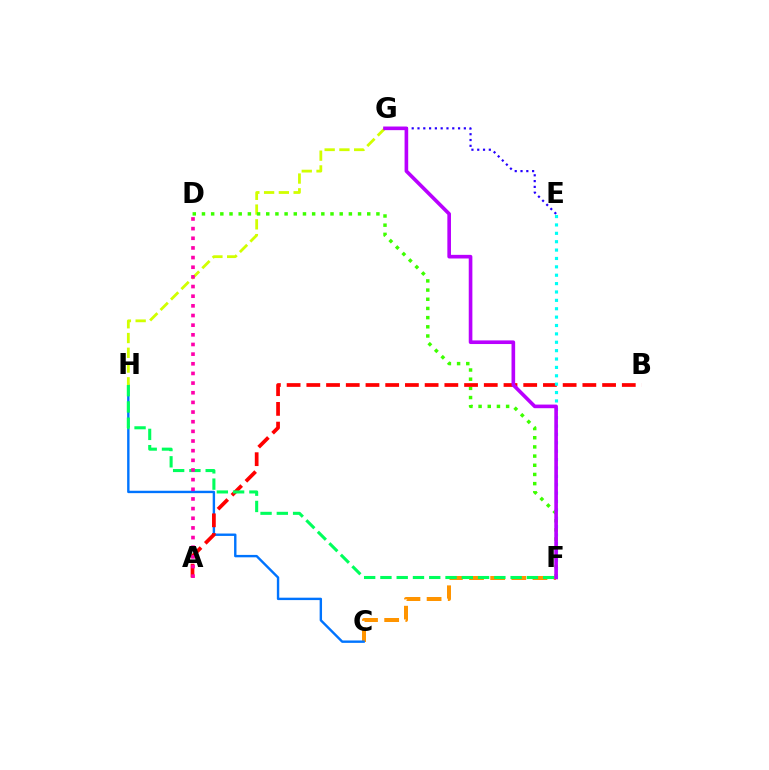{('C', 'F'): [{'color': '#ff9400', 'line_style': 'dashed', 'thickness': 2.87}], ('C', 'H'): [{'color': '#0074ff', 'line_style': 'solid', 'thickness': 1.73}], ('G', 'H'): [{'color': '#d1ff00', 'line_style': 'dashed', 'thickness': 2.01}], ('D', 'F'): [{'color': '#3dff00', 'line_style': 'dotted', 'thickness': 2.49}], ('A', 'B'): [{'color': '#ff0000', 'line_style': 'dashed', 'thickness': 2.68}], ('E', 'G'): [{'color': '#2500ff', 'line_style': 'dotted', 'thickness': 1.57}], ('F', 'H'): [{'color': '#00ff5c', 'line_style': 'dashed', 'thickness': 2.21}], ('E', 'F'): [{'color': '#00fff6', 'line_style': 'dotted', 'thickness': 2.28}], ('F', 'G'): [{'color': '#b900ff', 'line_style': 'solid', 'thickness': 2.62}], ('A', 'D'): [{'color': '#ff00ac', 'line_style': 'dotted', 'thickness': 2.62}]}